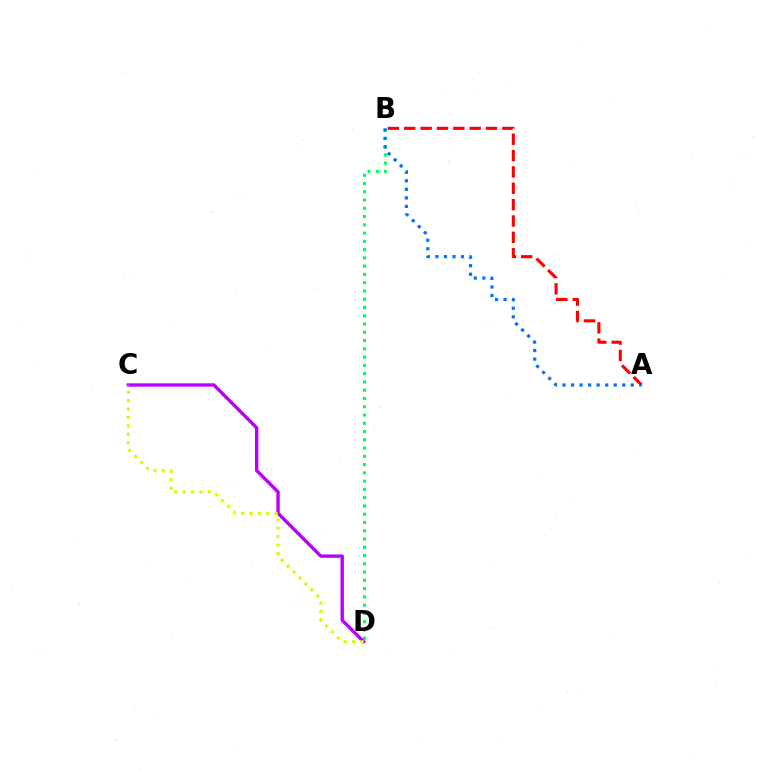{('B', 'D'): [{'color': '#00ff5c', 'line_style': 'dotted', 'thickness': 2.25}], ('A', 'B'): [{'color': '#ff0000', 'line_style': 'dashed', 'thickness': 2.22}, {'color': '#0074ff', 'line_style': 'dotted', 'thickness': 2.32}], ('C', 'D'): [{'color': '#b900ff', 'line_style': 'solid', 'thickness': 2.42}, {'color': '#d1ff00', 'line_style': 'dotted', 'thickness': 2.29}]}